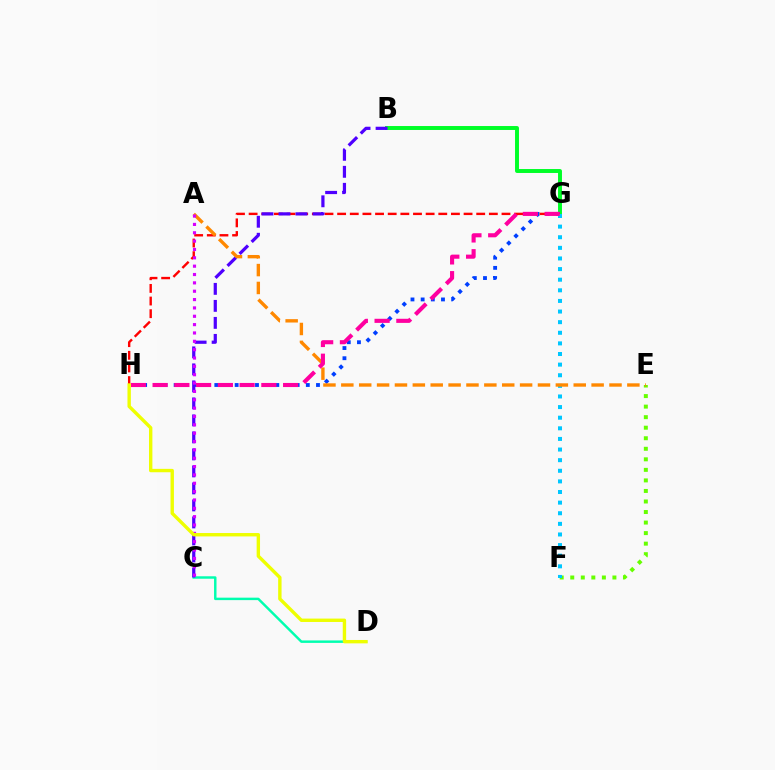{('B', 'G'): [{'color': '#00ff27', 'line_style': 'solid', 'thickness': 2.84}], ('E', 'F'): [{'color': '#66ff00', 'line_style': 'dotted', 'thickness': 2.86}], ('C', 'D'): [{'color': '#00ffaf', 'line_style': 'solid', 'thickness': 1.77}], ('G', 'H'): [{'color': '#003fff', 'line_style': 'dotted', 'thickness': 2.76}, {'color': '#ff0000', 'line_style': 'dashed', 'thickness': 1.72}, {'color': '#ff00a0', 'line_style': 'dashed', 'thickness': 2.95}], ('F', 'G'): [{'color': '#00c7ff', 'line_style': 'dotted', 'thickness': 2.88}], ('B', 'C'): [{'color': '#4f00ff', 'line_style': 'dashed', 'thickness': 2.31}], ('A', 'E'): [{'color': '#ff8800', 'line_style': 'dashed', 'thickness': 2.43}], ('A', 'C'): [{'color': '#d600ff', 'line_style': 'dotted', 'thickness': 2.27}], ('D', 'H'): [{'color': '#eeff00', 'line_style': 'solid', 'thickness': 2.44}]}